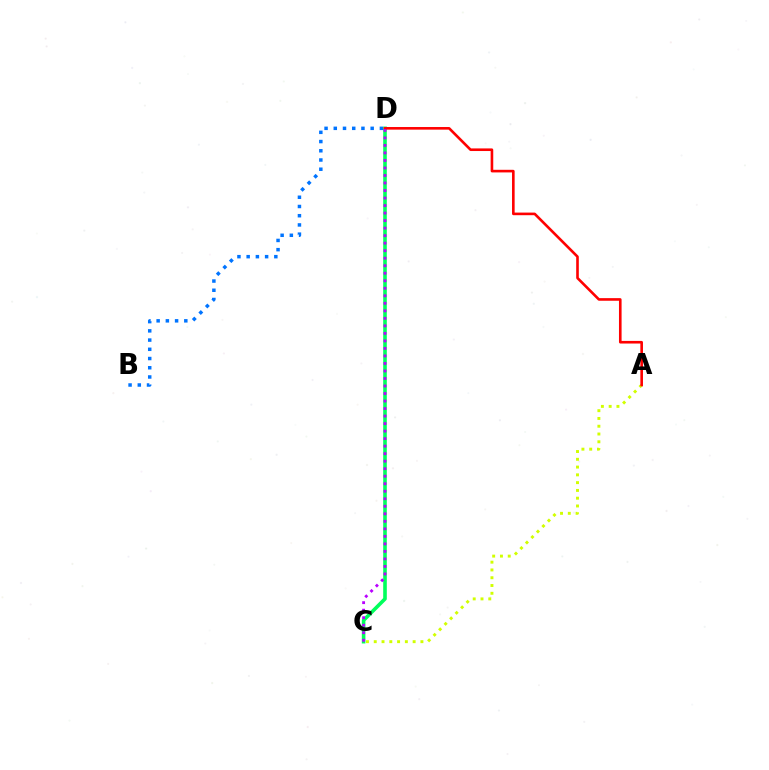{('A', 'C'): [{'color': '#d1ff00', 'line_style': 'dotted', 'thickness': 2.11}], ('B', 'D'): [{'color': '#0074ff', 'line_style': 'dotted', 'thickness': 2.51}], ('C', 'D'): [{'color': '#00ff5c', 'line_style': 'solid', 'thickness': 2.6}, {'color': '#b900ff', 'line_style': 'dotted', 'thickness': 2.04}], ('A', 'D'): [{'color': '#ff0000', 'line_style': 'solid', 'thickness': 1.88}]}